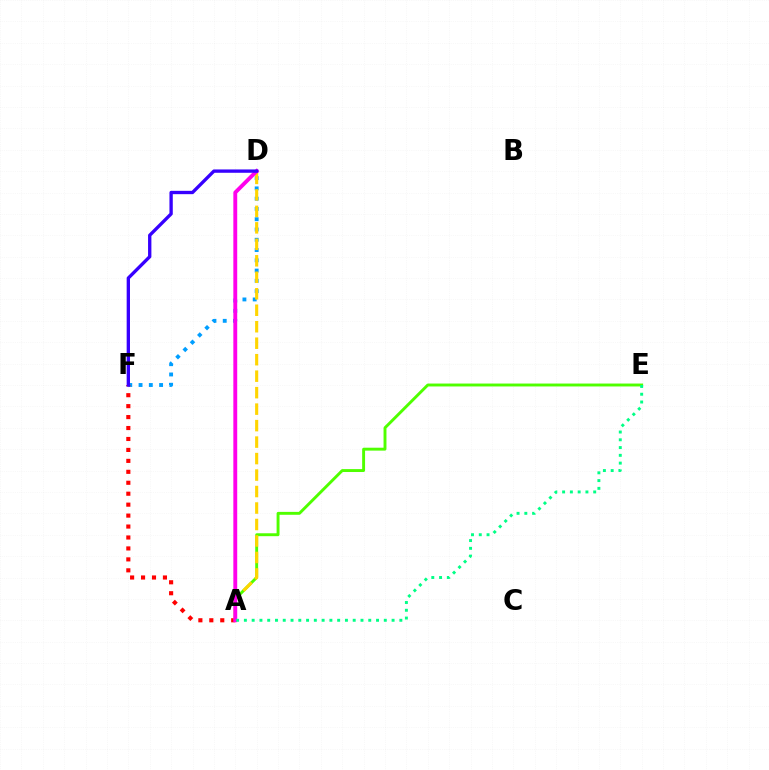{('D', 'F'): [{'color': '#009eff', 'line_style': 'dotted', 'thickness': 2.79}, {'color': '#3700ff', 'line_style': 'solid', 'thickness': 2.4}], ('A', 'E'): [{'color': '#4fff00', 'line_style': 'solid', 'thickness': 2.1}, {'color': '#00ff86', 'line_style': 'dotted', 'thickness': 2.11}], ('A', 'F'): [{'color': '#ff0000', 'line_style': 'dotted', 'thickness': 2.97}], ('A', 'D'): [{'color': '#ffd500', 'line_style': 'dashed', 'thickness': 2.24}, {'color': '#ff00ed', 'line_style': 'solid', 'thickness': 2.79}]}